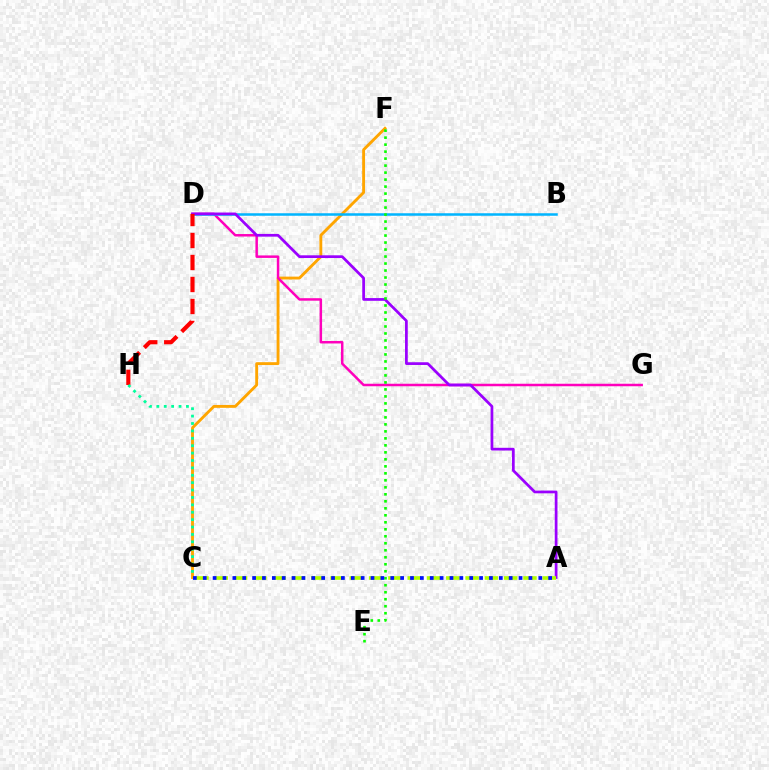{('C', 'F'): [{'color': '#ffa500', 'line_style': 'solid', 'thickness': 2.07}], ('D', 'G'): [{'color': '#ff00bd', 'line_style': 'solid', 'thickness': 1.8}], ('B', 'D'): [{'color': '#00b5ff', 'line_style': 'solid', 'thickness': 1.81}], ('A', 'D'): [{'color': '#9b00ff', 'line_style': 'solid', 'thickness': 1.97}], ('E', 'F'): [{'color': '#08ff00', 'line_style': 'dotted', 'thickness': 1.9}], ('A', 'C'): [{'color': '#b3ff00', 'line_style': 'dashed', 'thickness': 2.62}, {'color': '#0010ff', 'line_style': 'dotted', 'thickness': 2.68}], ('D', 'H'): [{'color': '#ff0000', 'line_style': 'dashed', 'thickness': 2.99}], ('C', 'H'): [{'color': '#00ff9d', 'line_style': 'dotted', 'thickness': 2.01}]}